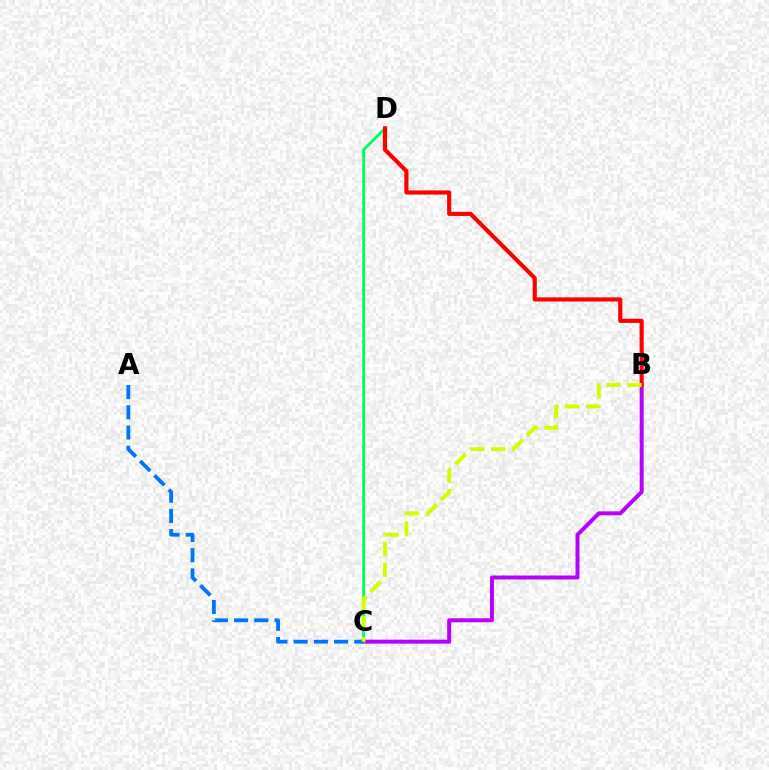{('B', 'C'): [{'color': '#b900ff', 'line_style': 'solid', 'thickness': 2.86}, {'color': '#d1ff00', 'line_style': 'dashed', 'thickness': 2.84}], ('C', 'D'): [{'color': '#00ff5c', 'line_style': 'solid', 'thickness': 2.08}], ('A', 'C'): [{'color': '#0074ff', 'line_style': 'dashed', 'thickness': 2.75}], ('B', 'D'): [{'color': '#ff0000', 'line_style': 'solid', 'thickness': 2.98}]}